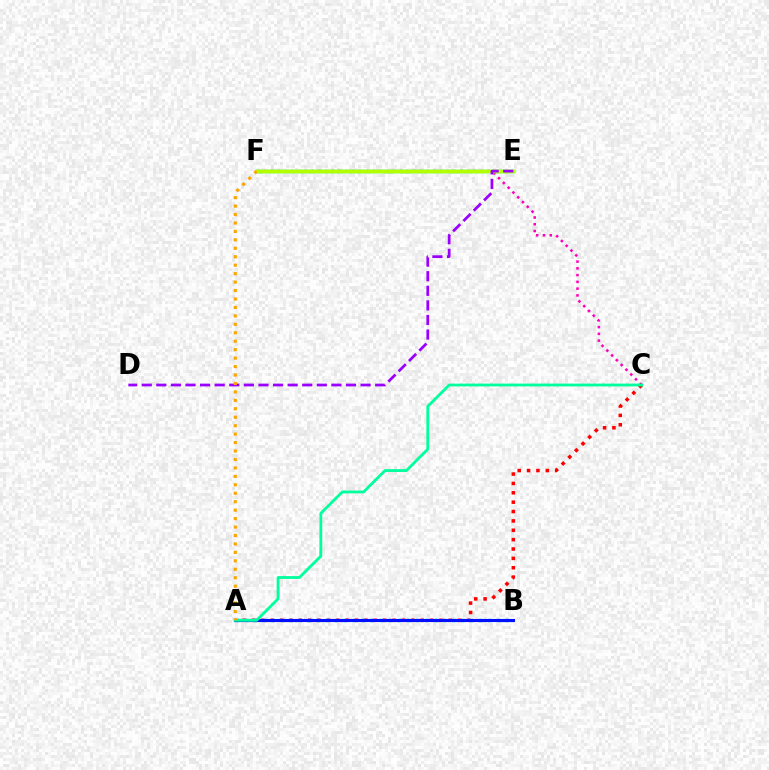{('C', 'F'): [{'color': '#ff00bd', 'line_style': 'dotted', 'thickness': 1.84}], ('A', 'C'): [{'color': '#ff0000', 'line_style': 'dotted', 'thickness': 2.55}, {'color': '#00ff9d', 'line_style': 'solid', 'thickness': 2.03}], ('A', 'B'): [{'color': '#00b5ff', 'line_style': 'dotted', 'thickness': 2.45}, {'color': '#0010ff', 'line_style': 'solid', 'thickness': 2.22}], ('E', 'F'): [{'color': '#08ff00', 'line_style': 'solid', 'thickness': 2.48}, {'color': '#b3ff00', 'line_style': 'solid', 'thickness': 2.51}], ('D', 'E'): [{'color': '#9b00ff', 'line_style': 'dashed', 'thickness': 1.98}], ('A', 'F'): [{'color': '#ffa500', 'line_style': 'dotted', 'thickness': 2.29}]}